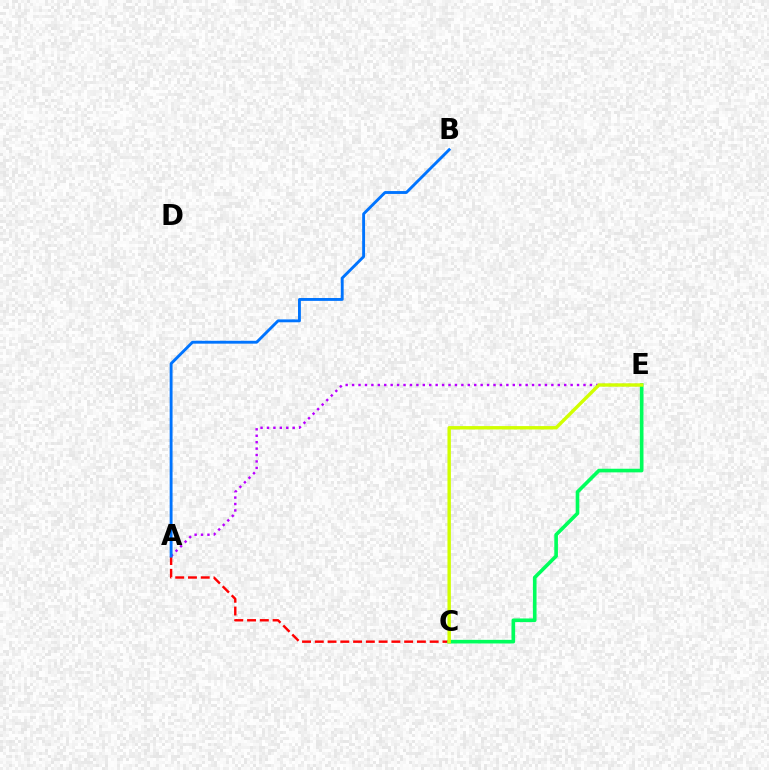{('A', 'C'): [{'color': '#ff0000', 'line_style': 'dashed', 'thickness': 1.73}], ('A', 'E'): [{'color': '#b900ff', 'line_style': 'dotted', 'thickness': 1.75}], ('A', 'B'): [{'color': '#0074ff', 'line_style': 'solid', 'thickness': 2.07}], ('C', 'E'): [{'color': '#00ff5c', 'line_style': 'solid', 'thickness': 2.61}, {'color': '#d1ff00', 'line_style': 'solid', 'thickness': 2.45}]}